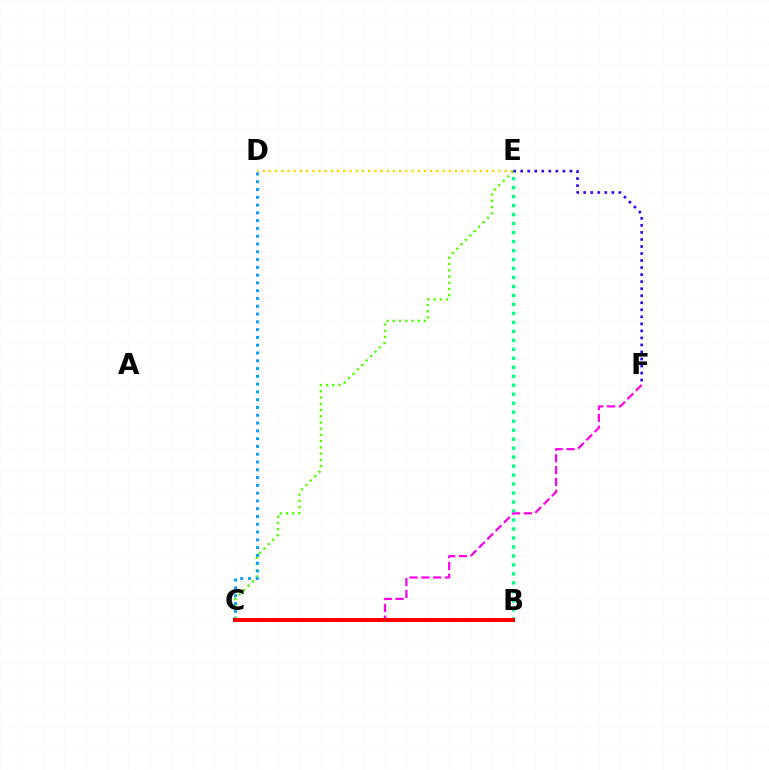{('D', 'E'): [{'color': '#ffd500', 'line_style': 'dotted', 'thickness': 1.69}], ('C', 'E'): [{'color': '#4fff00', 'line_style': 'dotted', 'thickness': 1.69}], ('B', 'E'): [{'color': '#00ff86', 'line_style': 'dotted', 'thickness': 2.44}], ('C', 'F'): [{'color': '#ff00ed', 'line_style': 'dashed', 'thickness': 1.6}], ('C', 'D'): [{'color': '#009eff', 'line_style': 'dotted', 'thickness': 2.12}], ('B', 'C'): [{'color': '#ff0000', 'line_style': 'solid', 'thickness': 2.9}], ('E', 'F'): [{'color': '#3700ff', 'line_style': 'dotted', 'thickness': 1.91}]}